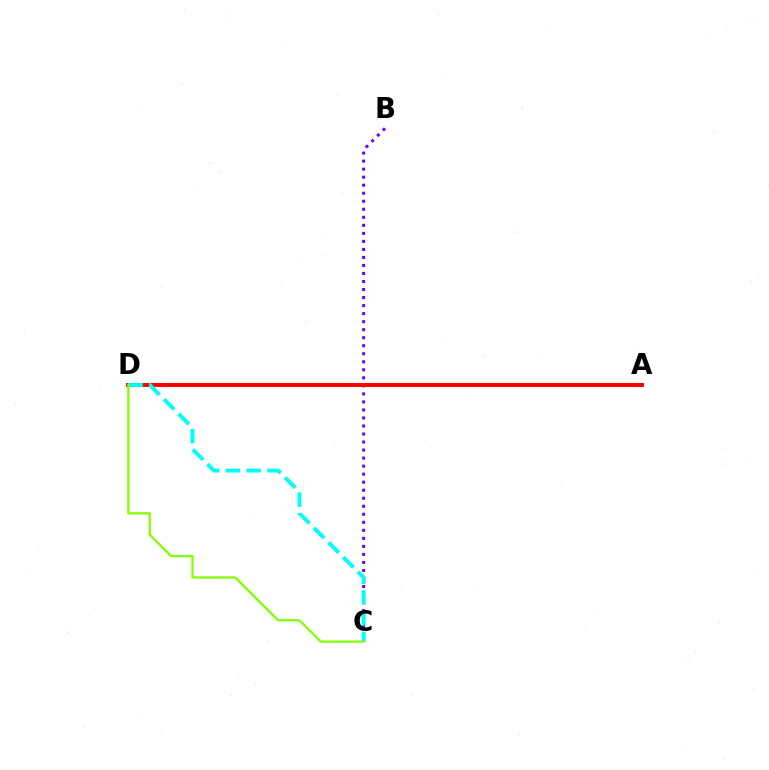{('B', 'C'): [{'color': '#7200ff', 'line_style': 'dotted', 'thickness': 2.18}], ('A', 'D'): [{'color': '#ff0000', 'line_style': 'solid', 'thickness': 2.84}], ('C', 'D'): [{'color': '#00fff6', 'line_style': 'dashed', 'thickness': 2.82}, {'color': '#84ff00', 'line_style': 'solid', 'thickness': 1.63}]}